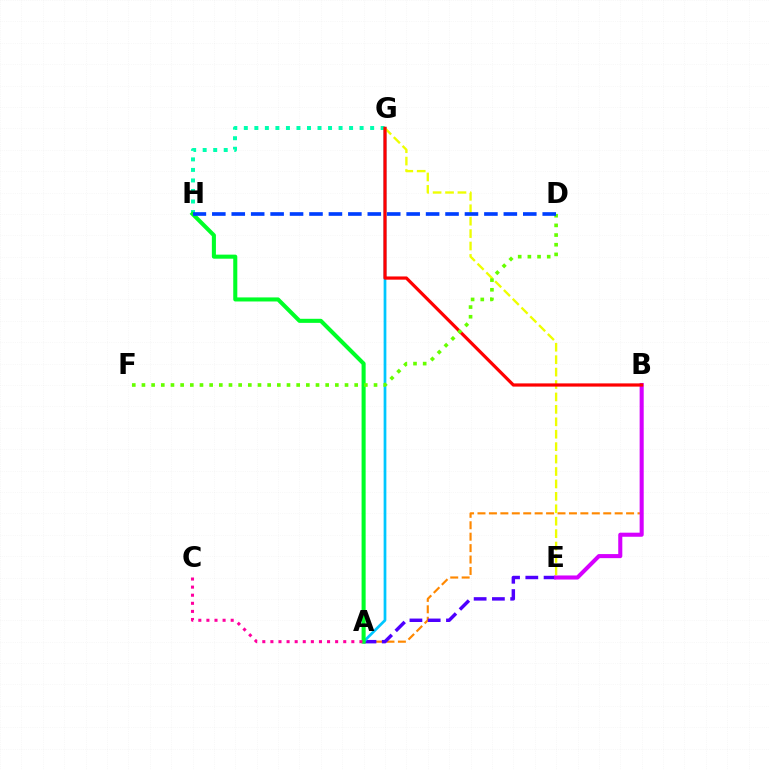{('A', 'B'): [{'color': '#ff8800', 'line_style': 'dashed', 'thickness': 1.55}], ('A', 'E'): [{'color': '#4f00ff', 'line_style': 'dashed', 'thickness': 2.48}], ('A', 'G'): [{'color': '#00c7ff', 'line_style': 'solid', 'thickness': 1.97}], ('B', 'E'): [{'color': '#d600ff', 'line_style': 'solid', 'thickness': 2.93}], ('G', 'H'): [{'color': '#00ffaf', 'line_style': 'dotted', 'thickness': 2.86}], ('A', 'H'): [{'color': '#00ff27', 'line_style': 'solid', 'thickness': 2.93}], ('E', 'G'): [{'color': '#eeff00', 'line_style': 'dashed', 'thickness': 1.69}], ('A', 'C'): [{'color': '#ff00a0', 'line_style': 'dotted', 'thickness': 2.2}], ('B', 'G'): [{'color': '#ff0000', 'line_style': 'solid', 'thickness': 2.31}], ('D', 'F'): [{'color': '#66ff00', 'line_style': 'dotted', 'thickness': 2.63}], ('D', 'H'): [{'color': '#003fff', 'line_style': 'dashed', 'thickness': 2.64}]}